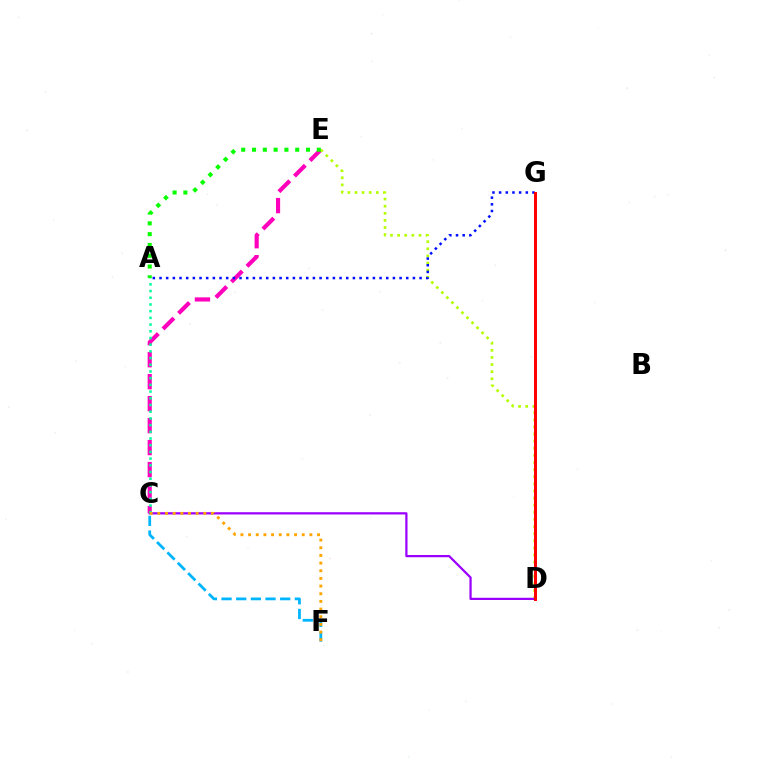{('C', 'E'): [{'color': '#ff00bd', 'line_style': 'dashed', 'thickness': 2.99}], ('D', 'E'): [{'color': '#b3ff00', 'line_style': 'dotted', 'thickness': 1.93}], ('C', 'F'): [{'color': '#00b5ff', 'line_style': 'dashed', 'thickness': 1.99}, {'color': '#ffa500', 'line_style': 'dotted', 'thickness': 2.08}], ('C', 'D'): [{'color': '#9b00ff', 'line_style': 'solid', 'thickness': 1.61}], ('A', 'C'): [{'color': '#00ff9d', 'line_style': 'dotted', 'thickness': 1.82}], ('A', 'G'): [{'color': '#0010ff', 'line_style': 'dotted', 'thickness': 1.81}], ('D', 'G'): [{'color': '#ff0000', 'line_style': 'solid', 'thickness': 2.14}], ('A', 'E'): [{'color': '#08ff00', 'line_style': 'dotted', 'thickness': 2.93}]}